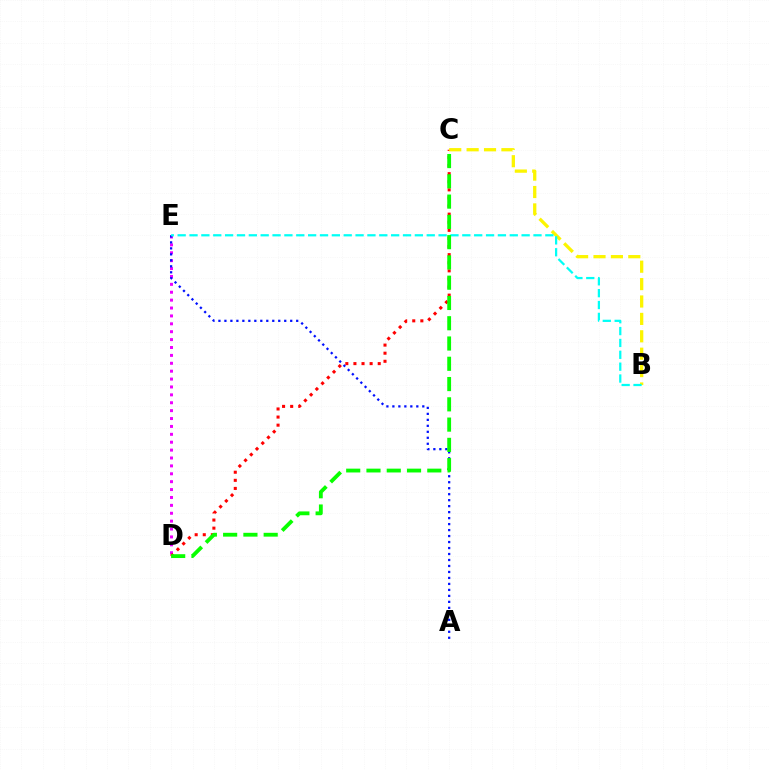{('D', 'E'): [{'color': '#ee00ff', 'line_style': 'dotted', 'thickness': 2.14}], ('A', 'E'): [{'color': '#0010ff', 'line_style': 'dotted', 'thickness': 1.63}], ('C', 'D'): [{'color': '#ff0000', 'line_style': 'dotted', 'thickness': 2.2}, {'color': '#08ff00', 'line_style': 'dashed', 'thickness': 2.75}], ('B', 'C'): [{'color': '#fcf500', 'line_style': 'dashed', 'thickness': 2.36}], ('B', 'E'): [{'color': '#00fff6', 'line_style': 'dashed', 'thickness': 1.61}]}